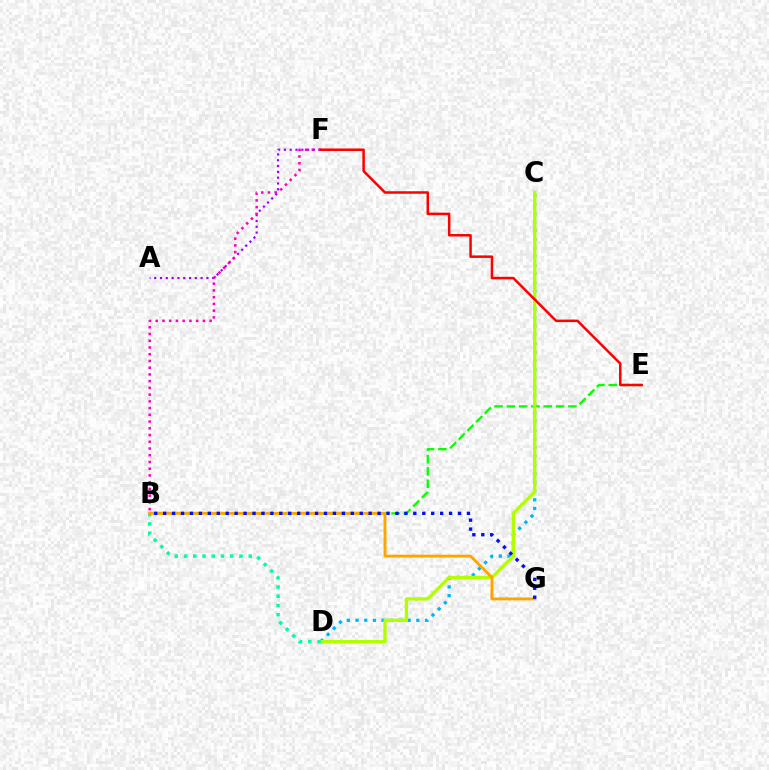{('A', 'F'): [{'color': '#9b00ff', 'line_style': 'dotted', 'thickness': 1.58}], ('B', 'F'): [{'color': '#ff00bd', 'line_style': 'dotted', 'thickness': 1.83}], ('C', 'D'): [{'color': '#00b5ff', 'line_style': 'dotted', 'thickness': 2.36}, {'color': '#b3ff00', 'line_style': 'solid', 'thickness': 2.4}], ('B', 'E'): [{'color': '#08ff00', 'line_style': 'dashed', 'thickness': 1.67}], ('B', 'D'): [{'color': '#00ff9d', 'line_style': 'dotted', 'thickness': 2.51}], ('E', 'F'): [{'color': '#ff0000', 'line_style': 'solid', 'thickness': 1.81}], ('B', 'G'): [{'color': '#ffa500', 'line_style': 'solid', 'thickness': 2.08}, {'color': '#0010ff', 'line_style': 'dotted', 'thickness': 2.43}]}